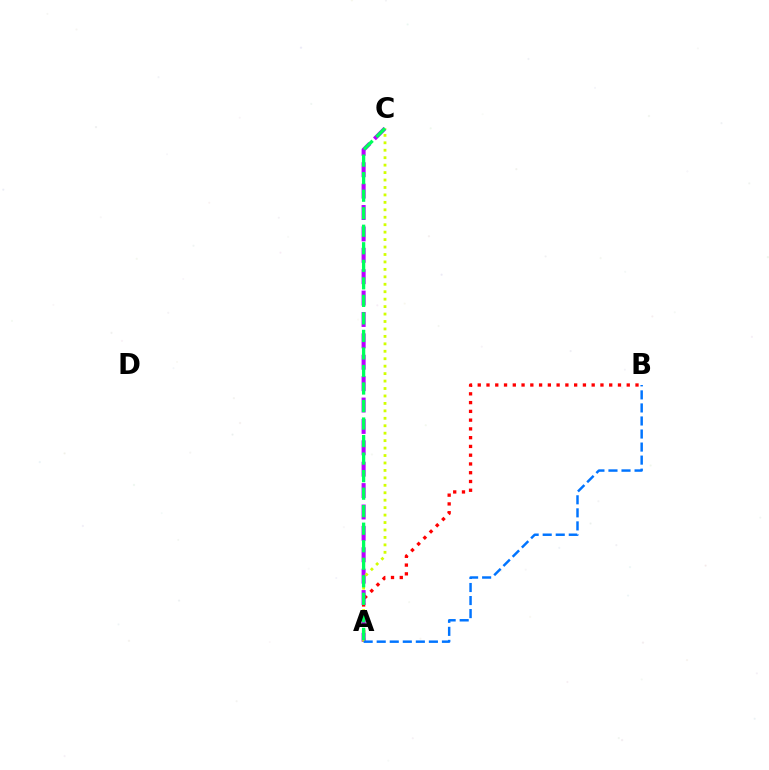{('A', 'B'): [{'color': '#ff0000', 'line_style': 'dotted', 'thickness': 2.38}, {'color': '#0074ff', 'line_style': 'dashed', 'thickness': 1.77}], ('A', 'C'): [{'color': '#b900ff', 'line_style': 'dashed', 'thickness': 2.91}, {'color': '#d1ff00', 'line_style': 'dotted', 'thickness': 2.02}, {'color': '#00ff5c', 'line_style': 'dashed', 'thickness': 2.38}]}